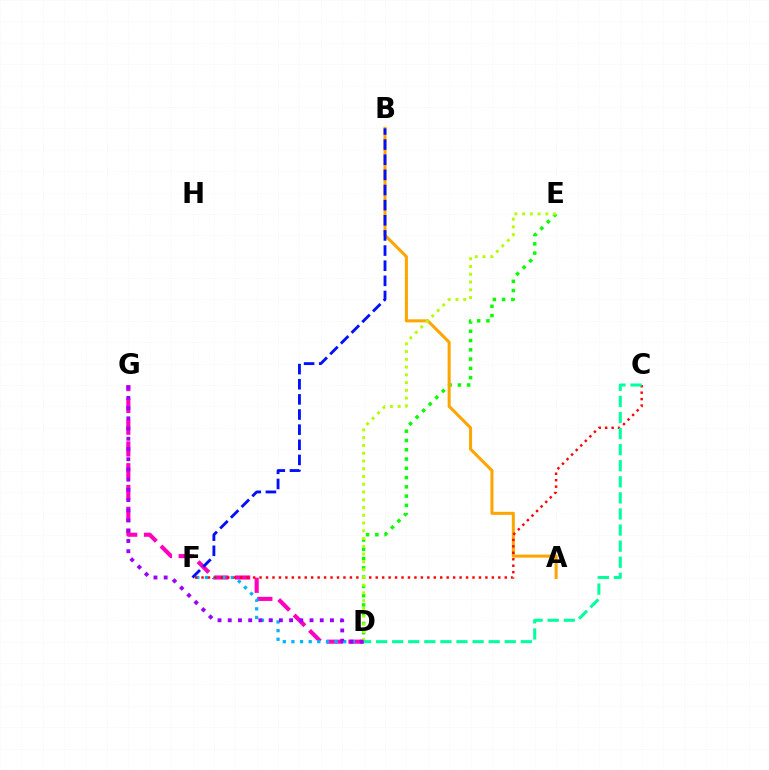{('D', 'G'): [{'color': '#ff00bd', 'line_style': 'dashed', 'thickness': 2.96}, {'color': '#9b00ff', 'line_style': 'dotted', 'thickness': 2.78}], ('D', 'E'): [{'color': '#08ff00', 'line_style': 'dotted', 'thickness': 2.52}, {'color': '#b3ff00', 'line_style': 'dotted', 'thickness': 2.11}], ('D', 'F'): [{'color': '#00b5ff', 'line_style': 'dotted', 'thickness': 2.35}], ('A', 'B'): [{'color': '#ffa500', 'line_style': 'solid', 'thickness': 2.19}], ('C', 'F'): [{'color': '#ff0000', 'line_style': 'dotted', 'thickness': 1.75}], ('B', 'F'): [{'color': '#0010ff', 'line_style': 'dashed', 'thickness': 2.06}], ('C', 'D'): [{'color': '#00ff9d', 'line_style': 'dashed', 'thickness': 2.19}]}